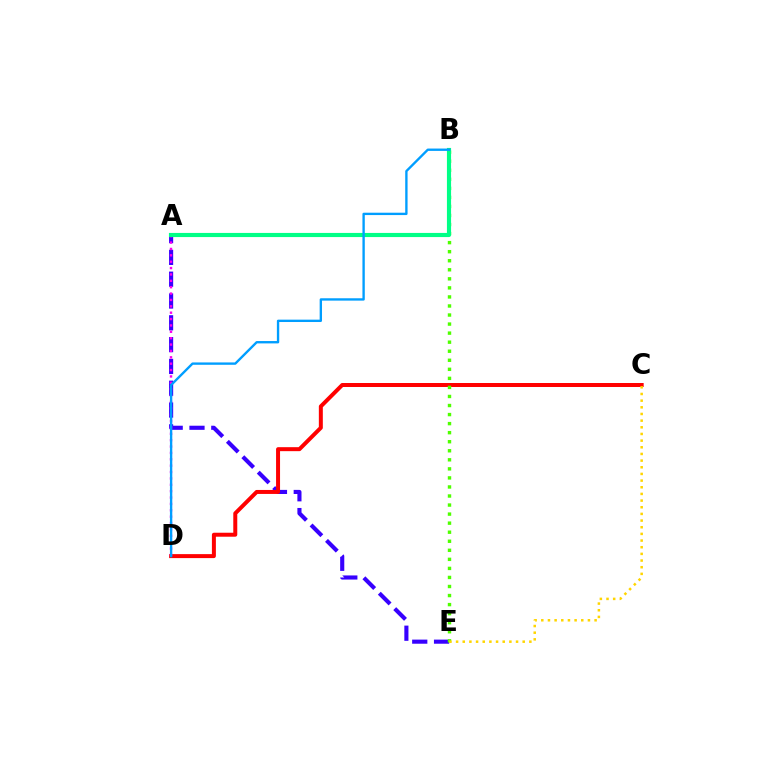{('A', 'E'): [{'color': '#3700ff', 'line_style': 'dashed', 'thickness': 2.96}], ('C', 'D'): [{'color': '#ff0000', 'line_style': 'solid', 'thickness': 2.87}], ('B', 'E'): [{'color': '#4fff00', 'line_style': 'dotted', 'thickness': 2.46}], ('A', 'D'): [{'color': '#ff00ed', 'line_style': 'dotted', 'thickness': 1.73}], ('A', 'B'): [{'color': '#00ff86', 'line_style': 'solid', 'thickness': 2.98}], ('C', 'E'): [{'color': '#ffd500', 'line_style': 'dotted', 'thickness': 1.81}], ('B', 'D'): [{'color': '#009eff', 'line_style': 'solid', 'thickness': 1.7}]}